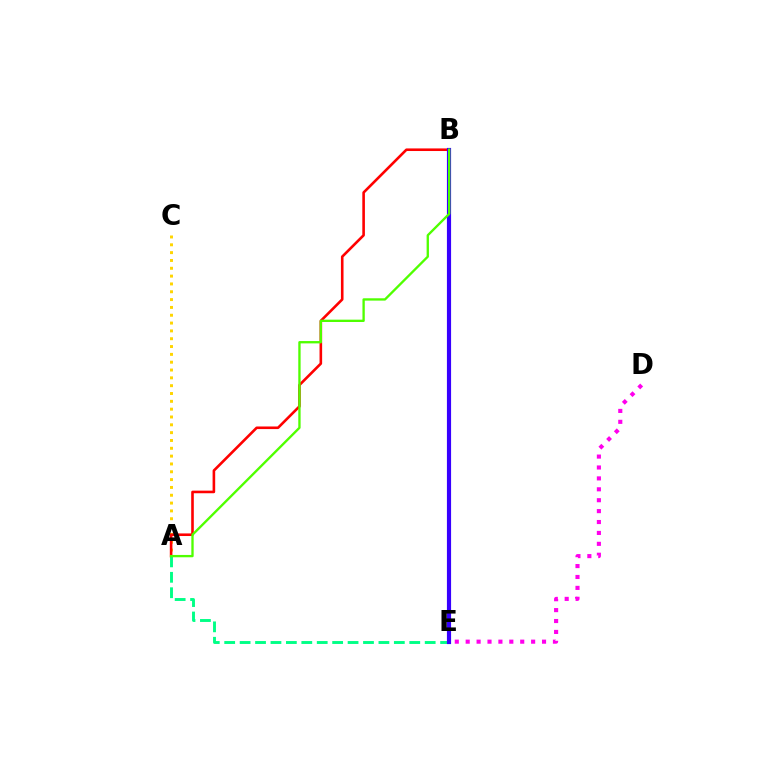{('A', 'C'): [{'color': '#ffd500', 'line_style': 'dotted', 'thickness': 2.13}], ('B', 'E'): [{'color': '#009eff', 'line_style': 'dashed', 'thickness': 2.56}, {'color': '#3700ff', 'line_style': 'solid', 'thickness': 3.0}], ('A', 'B'): [{'color': '#ff0000', 'line_style': 'solid', 'thickness': 1.87}, {'color': '#4fff00', 'line_style': 'solid', 'thickness': 1.68}], ('A', 'E'): [{'color': '#00ff86', 'line_style': 'dashed', 'thickness': 2.1}], ('D', 'E'): [{'color': '#ff00ed', 'line_style': 'dotted', 'thickness': 2.96}]}